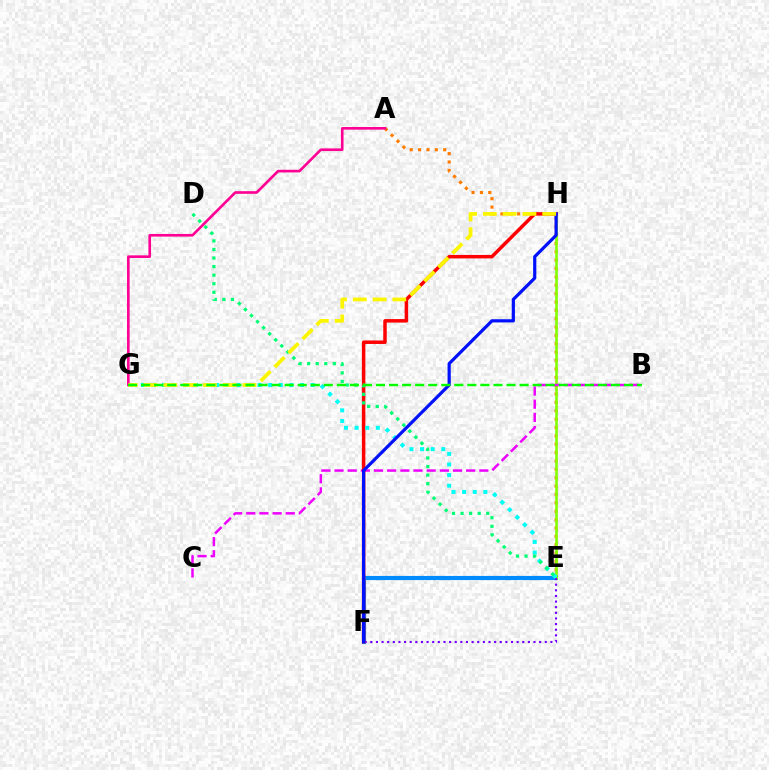{('E', 'F'): [{'color': '#008cff', 'line_style': 'solid', 'thickness': 2.99}, {'color': '#7200ff', 'line_style': 'dotted', 'thickness': 1.53}], ('A', 'E'): [{'color': '#ff7c00', 'line_style': 'dotted', 'thickness': 2.27}], ('A', 'G'): [{'color': '#ff0094', 'line_style': 'solid', 'thickness': 1.9}], ('E', 'H'): [{'color': '#84ff00', 'line_style': 'solid', 'thickness': 1.88}], ('B', 'C'): [{'color': '#ee00ff', 'line_style': 'dashed', 'thickness': 1.79}], ('F', 'H'): [{'color': '#ff0000', 'line_style': 'solid', 'thickness': 2.51}, {'color': '#0010ff', 'line_style': 'solid', 'thickness': 2.3}], ('E', 'G'): [{'color': '#00fff6', 'line_style': 'dotted', 'thickness': 2.88}], ('D', 'E'): [{'color': '#00ff74', 'line_style': 'dotted', 'thickness': 2.33}], ('G', 'H'): [{'color': '#fcf500', 'line_style': 'dashed', 'thickness': 2.69}], ('B', 'G'): [{'color': '#08ff00', 'line_style': 'dashed', 'thickness': 1.77}]}